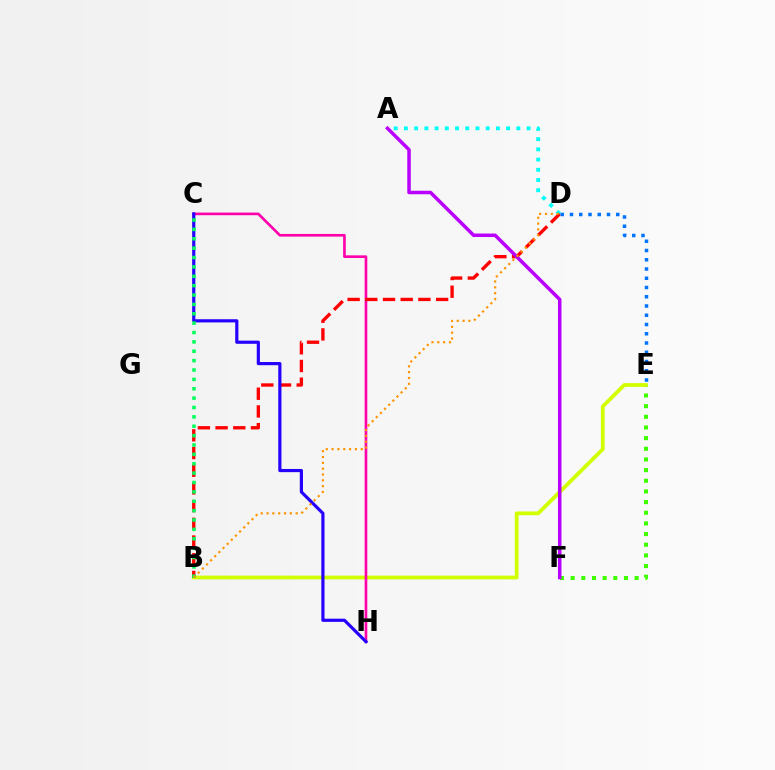{('E', 'F'): [{'color': '#3dff00', 'line_style': 'dotted', 'thickness': 2.9}], ('B', 'E'): [{'color': '#d1ff00', 'line_style': 'solid', 'thickness': 2.72}], ('C', 'H'): [{'color': '#ff00ac', 'line_style': 'solid', 'thickness': 1.91}, {'color': '#2500ff', 'line_style': 'solid', 'thickness': 2.29}], ('A', 'D'): [{'color': '#00fff6', 'line_style': 'dotted', 'thickness': 2.78}], ('B', 'D'): [{'color': '#ff0000', 'line_style': 'dashed', 'thickness': 2.4}, {'color': '#ff9400', 'line_style': 'dotted', 'thickness': 1.58}], ('D', 'E'): [{'color': '#0074ff', 'line_style': 'dotted', 'thickness': 2.51}], ('B', 'C'): [{'color': '#00ff5c', 'line_style': 'dotted', 'thickness': 2.55}], ('A', 'F'): [{'color': '#b900ff', 'line_style': 'solid', 'thickness': 2.52}]}